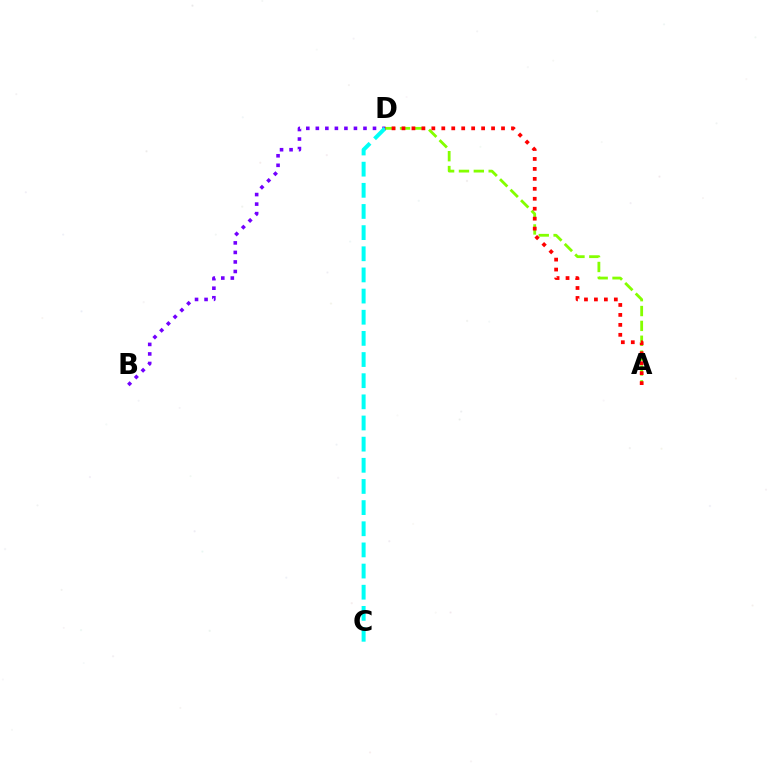{('B', 'D'): [{'color': '#7200ff', 'line_style': 'dotted', 'thickness': 2.59}], ('A', 'D'): [{'color': '#84ff00', 'line_style': 'dashed', 'thickness': 2.02}, {'color': '#ff0000', 'line_style': 'dotted', 'thickness': 2.71}], ('C', 'D'): [{'color': '#00fff6', 'line_style': 'dashed', 'thickness': 2.87}]}